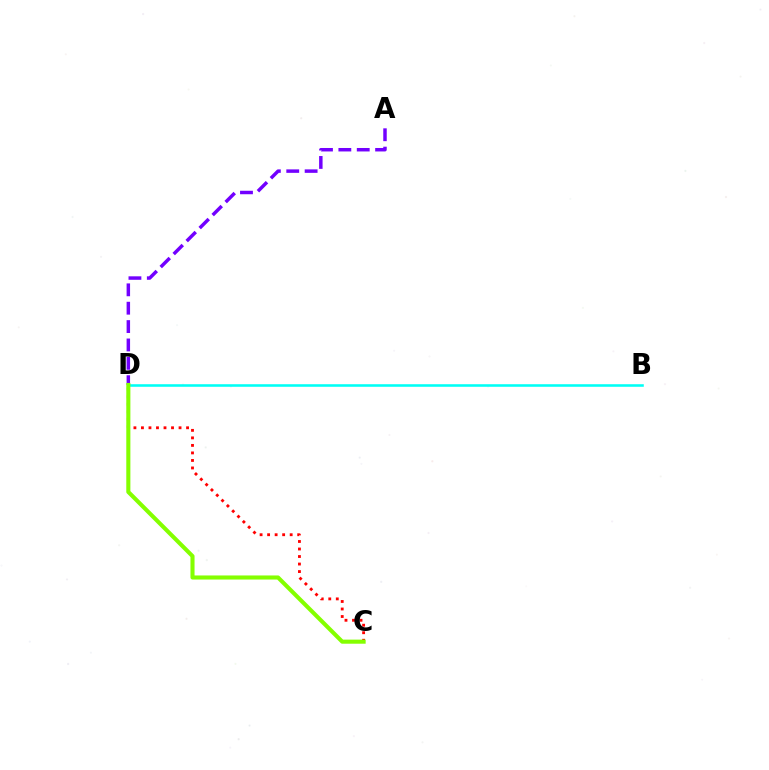{('B', 'D'): [{'color': '#00fff6', 'line_style': 'solid', 'thickness': 1.85}], ('C', 'D'): [{'color': '#ff0000', 'line_style': 'dotted', 'thickness': 2.04}, {'color': '#84ff00', 'line_style': 'solid', 'thickness': 2.94}], ('A', 'D'): [{'color': '#7200ff', 'line_style': 'dashed', 'thickness': 2.5}]}